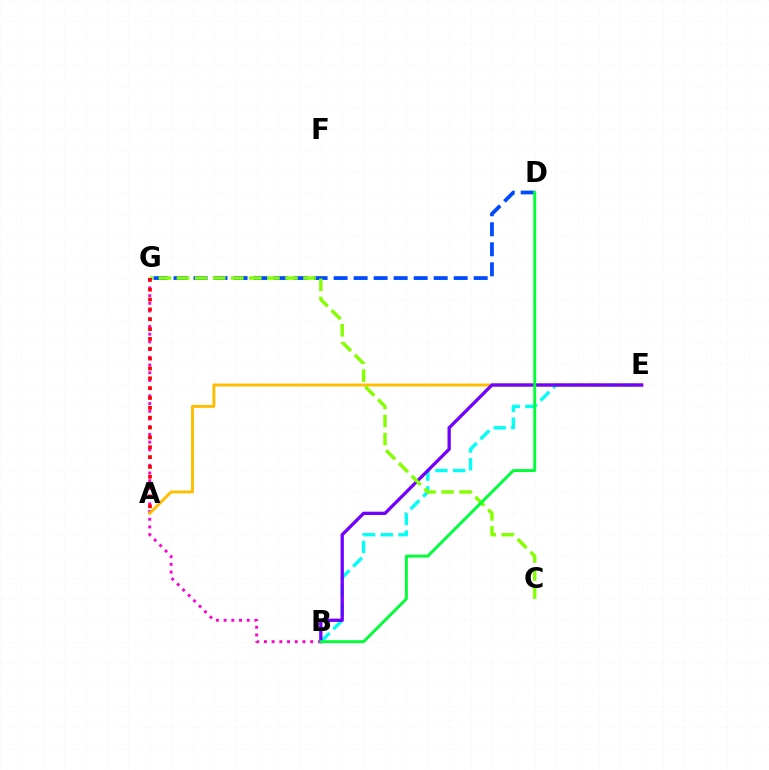{('B', 'E'): [{'color': '#00fff6', 'line_style': 'dashed', 'thickness': 2.41}, {'color': '#7200ff', 'line_style': 'solid', 'thickness': 2.37}], ('D', 'G'): [{'color': '#004bff', 'line_style': 'dashed', 'thickness': 2.72}], ('B', 'G'): [{'color': '#ff00cf', 'line_style': 'dotted', 'thickness': 2.1}], ('A', 'E'): [{'color': '#ffbd00', 'line_style': 'solid', 'thickness': 2.1}], ('C', 'G'): [{'color': '#84ff00', 'line_style': 'dashed', 'thickness': 2.46}], ('A', 'G'): [{'color': '#ff0000', 'line_style': 'dotted', 'thickness': 2.67}], ('B', 'D'): [{'color': '#00ff39', 'line_style': 'solid', 'thickness': 2.1}]}